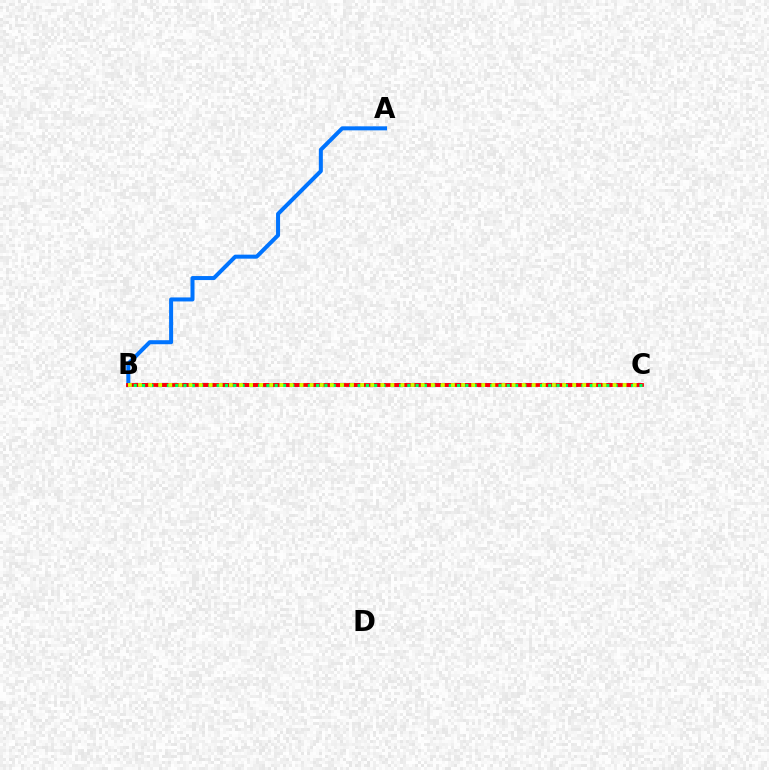{('B', 'C'): [{'color': '#b900ff', 'line_style': 'dashed', 'thickness': 2.9}, {'color': '#ff0000', 'line_style': 'solid', 'thickness': 2.72}, {'color': '#00ff5c', 'line_style': 'dotted', 'thickness': 2.25}, {'color': '#d1ff00', 'line_style': 'dotted', 'thickness': 2.74}], ('A', 'B'): [{'color': '#0074ff', 'line_style': 'solid', 'thickness': 2.89}]}